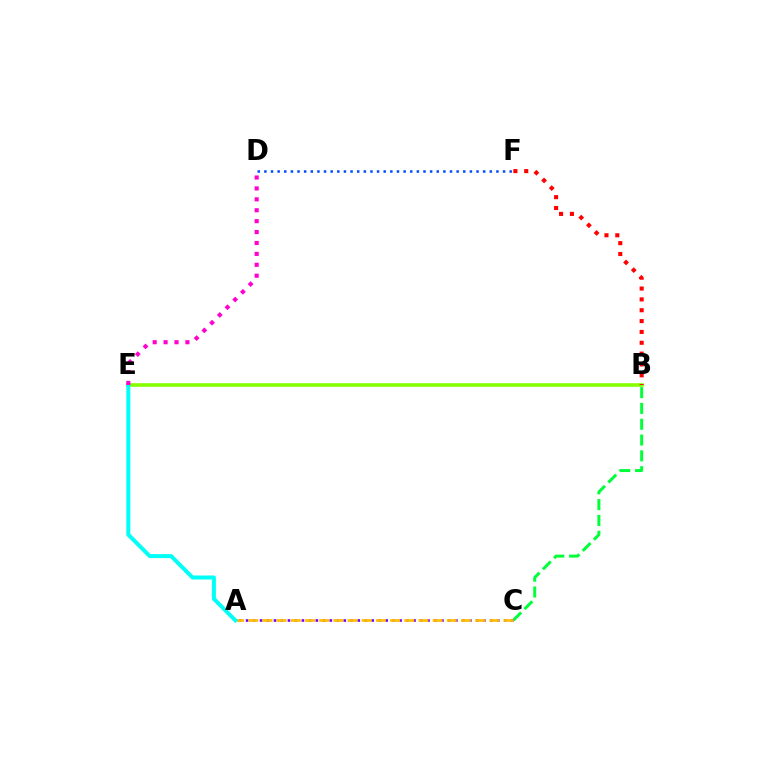{('D', 'F'): [{'color': '#004bff', 'line_style': 'dotted', 'thickness': 1.8}], ('B', 'C'): [{'color': '#00ff39', 'line_style': 'dashed', 'thickness': 2.15}], ('A', 'C'): [{'color': '#7200ff', 'line_style': 'dotted', 'thickness': 1.9}, {'color': '#ffbd00', 'line_style': 'dashed', 'thickness': 1.93}], ('B', 'E'): [{'color': '#84ff00', 'line_style': 'solid', 'thickness': 2.59}], ('A', 'E'): [{'color': '#00fff6', 'line_style': 'solid', 'thickness': 2.87}], ('B', 'F'): [{'color': '#ff0000', 'line_style': 'dotted', 'thickness': 2.95}], ('D', 'E'): [{'color': '#ff00cf', 'line_style': 'dotted', 'thickness': 2.96}]}